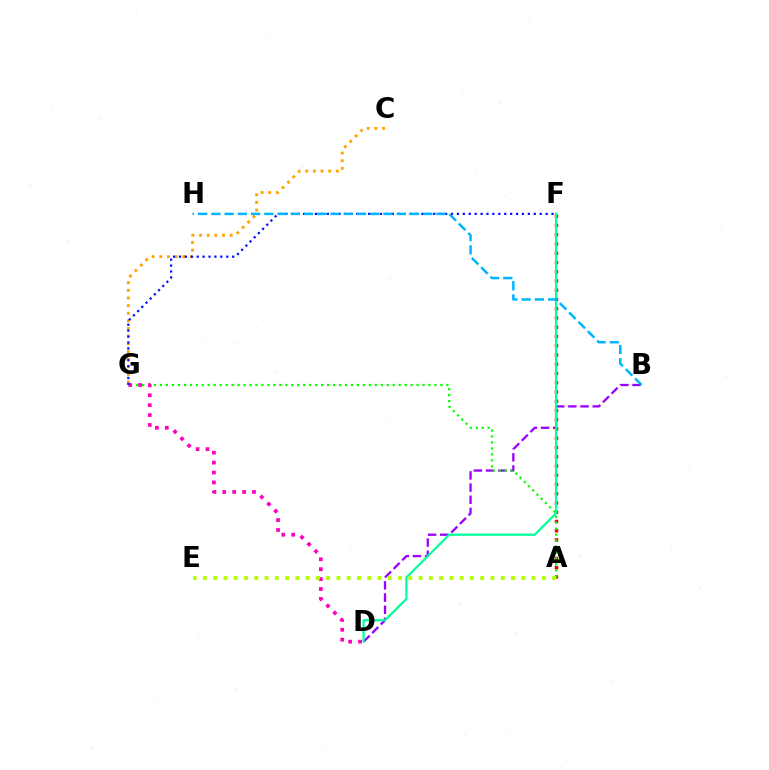{('C', 'G'): [{'color': '#ffa500', 'line_style': 'dotted', 'thickness': 2.08}], ('B', 'D'): [{'color': '#9b00ff', 'line_style': 'dashed', 'thickness': 1.65}], ('A', 'F'): [{'color': '#ff0000', 'line_style': 'dotted', 'thickness': 2.51}], ('A', 'G'): [{'color': '#08ff00', 'line_style': 'dotted', 'thickness': 1.62}], ('D', 'G'): [{'color': '#ff00bd', 'line_style': 'dotted', 'thickness': 2.69}], ('D', 'F'): [{'color': '#00ff9d', 'line_style': 'solid', 'thickness': 1.61}], ('F', 'G'): [{'color': '#0010ff', 'line_style': 'dotted', 'thickness': 1.61}], ('B', 'H'): [{'color': '#00b5ff', 'line_style': 'dashed', 'thickness': 1.8}], ('A', 'E'): [{'color': '#b3ff00', 'line_style': 'dotted', 'thickness': 2.79}]}